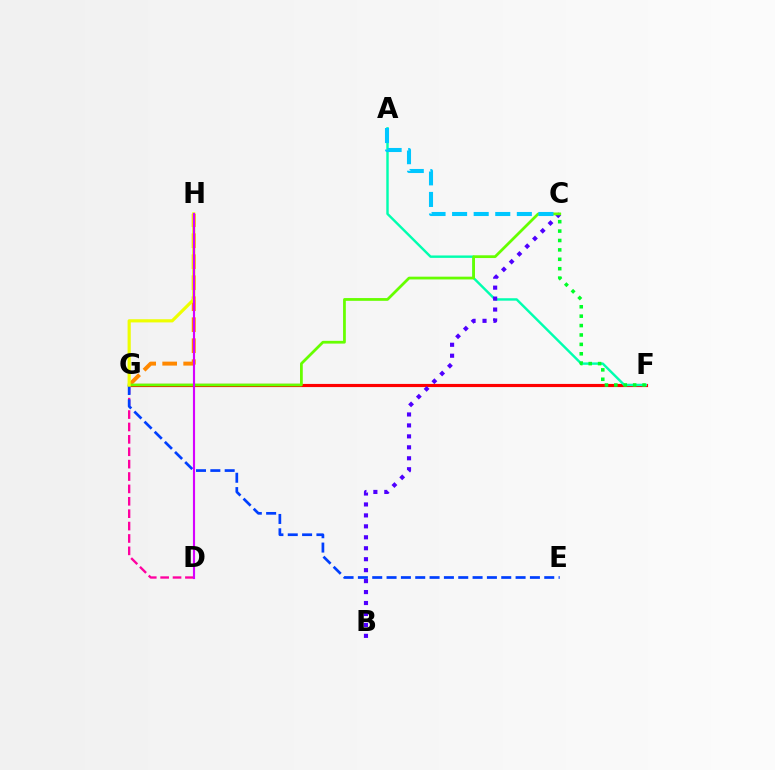{('F', 'G'): [{'color': '#ff0000', 'line_style': 'solid', 'thickness': 2.27}], ('A', 'F'): [{'color': '#00ffaf', 'line_style': 'solid', 'thickness': 1.74}], ('D', 'G'): [{'color': '#ff00a0', 'line_style': 'dashed', 'thickness': 1.68}], ('G', 'H'): [{'color': '#ff8800', 'line_style': 'dashed', 'thickness': 2.85}, {'color': '#eeff00', 'line_style': 'solid', 'thickness': 2.28}], ('B', 'C'): [{'color': '#4f00ff', 'line_style': 'dotted', 'thickness': 2.98}], ('E', 'G'): [{'color': '#003fff', 'line_style': 'dashed', 'thickness': 1.95}], ('C', 'G'): [{'color': '#66ff00', 'line_style': 'solid', 'thickness': 1.99}], ('A', 'C'): [{'color': '#00c7ff', 'line_style': 'dashed', 'thickness': 2.93}], ('C', 'F'): [{'color': '#00ff27', 'line_style': 'dotted', 'thickness': 2.55}], ('D', 'H'): [{'color': '#d600ff', 'line_style': 'solid', 'thickness': 1.53}]}